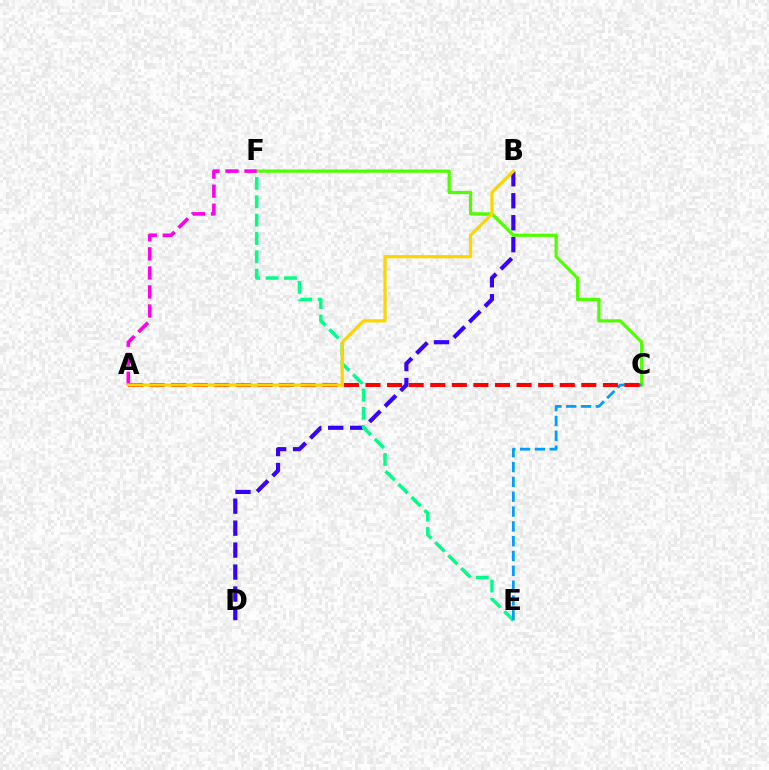{('B', 'D'): [{'color': '#3700ff', 'line_style': 'dashed', 'thickness': 2.98}], ('E', 'F'): [{'color': '#00ff86', 'line_style': 'dashed', 'thickness': 2.49}], ('C', 'F'): [{'color': '#4fff00', 'line_style': 'solid', 'thickness': 2.31}], ('C', 'E'): [{'color': '#009eff', 'line_style': 'dashed', 'thickness': 2.01}], ('A', 'F'): [{'color': '#ff00ed', 'line_style': 'dashed', 'thickness': 2.59}], ('A', 'C'): [{'color': '#ff0000', 'line_style': 'dashed', 'thickness': 2.93}], ('A', 'B'): [{'color': '#ffd500', 'line_style': 'solid', 'thickness': 2.33}]}